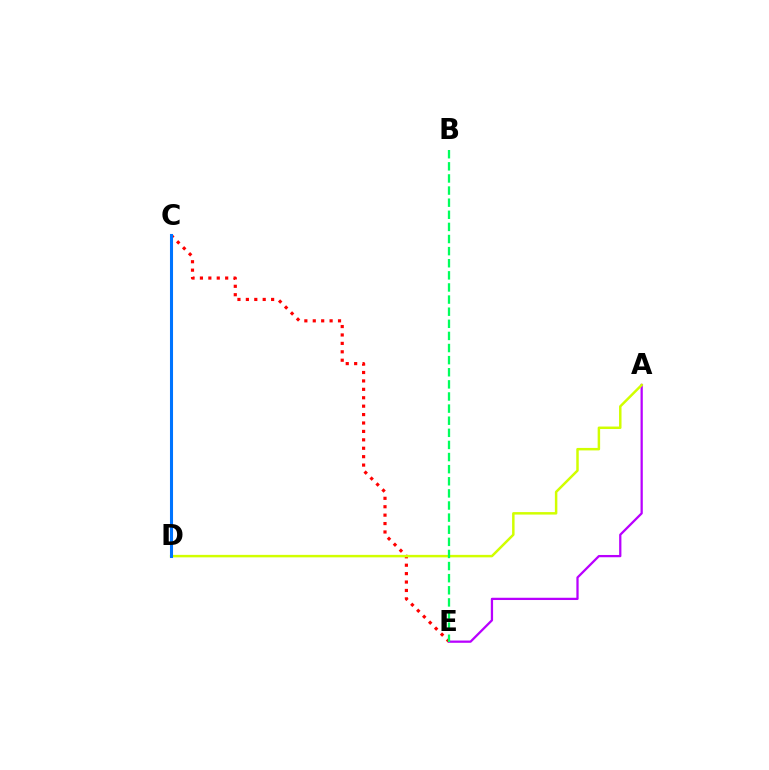{('C', 'E'): [{'color': '#ff0000', 'line_style': 'dotted', 'thickness': 2.29}], ('A', 'E'): [{'color': '#b900ff', 'line_style': 'solid', 'thickness': 1.63}], ('A', 'D'): [{'color': '#d1ff00', 'line_style': 'solid', 'thickness': 1.79}], ('C', 'D'): [{'color': '#0074ff', 'line_style': 'solid', 'thickness': 2.21}], ('B', 'E'): [{'color': '#00ff5c', 'line_style': 'dashed', 'thickness': 1.65}]}